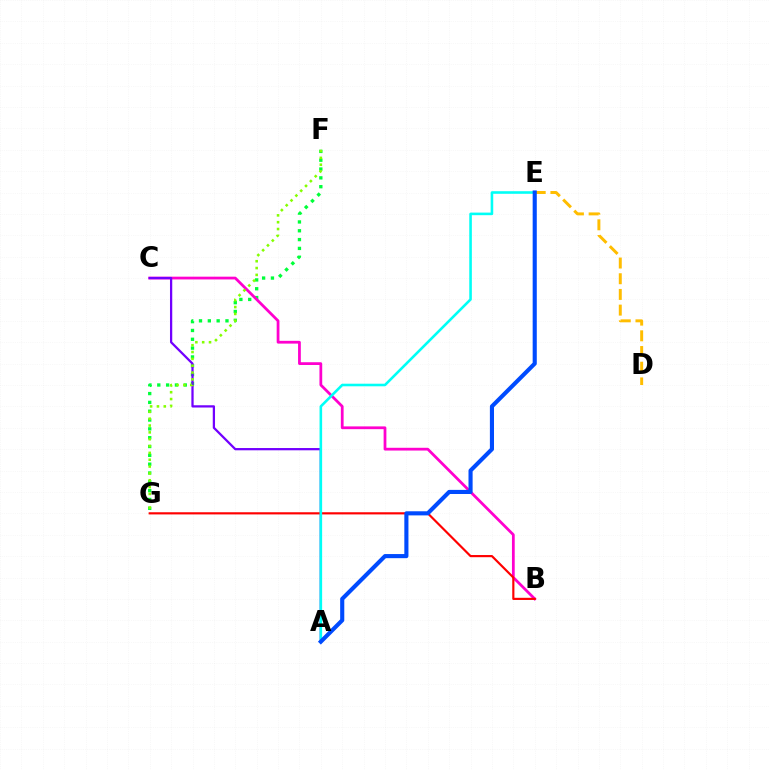{('D', 'E'): [{'color': '#ffbd00', 'line_style': 'dashed', 'thickness': 2.13}], ('F', 'G'): [{'color': '#00ff39', 'line_style': 'dotted', 'thickness': 2.4}, {'color': '#84ff00', 'line_style': 'dotted', 'thickness': 1.86}], ('B', 'C'): [{'color': '#ff00cf', 'line_style': 'solid', 'thickness': 1.99}], ('A', 'C'): [{'color': '#7200ff', 'line_style': 'solid', 'thickness': 1.63}], ('B', 'G'): [{'color': '#ff0000', 'line_style': 'solid', 'thickness': 1.56}], ('A', 'E'): [{'color': '#00fff6', 'line_style': 'solid', 'thickness': 1.86}, {'color': '#004bff', 'line_style': 'solid', 'thickness': 2.96}]}